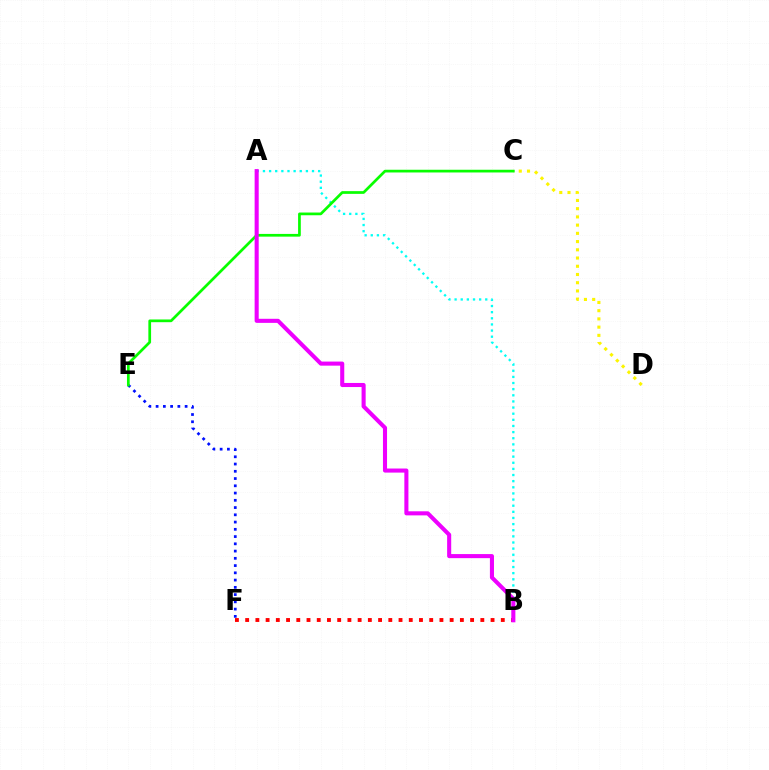{('A', 'B'): [{'color': '#00fff6', 'line_style': 'dotted', 'thickness': 1.67}, {'color': '#ee00ff', 'line_style': 'solid', 'thickness': 2.93}], ('B', 'F'): [{'color': '#ff0000', 'line_style': 'dotted', 'thickness': 2.78}], ('E', 'F'): [{'color': '#0010ff', 'line_style': 'dotted', 'thickness': 1.97}], ('C', 'D'): [{'color': '#fcf500', 'line_style': 'dotted', 'thickness': 2.24}], ('C', 'E'): [{'color': '#08ff00', 'line_style': 'solid', 'thickness': 1.96}]}